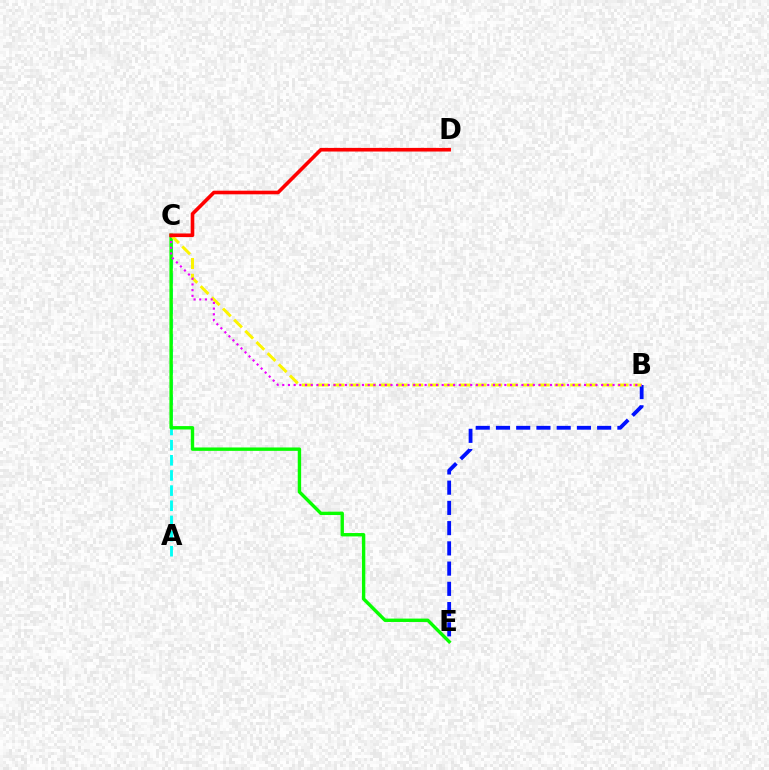{('B', 'E'): [{'color': '#0010ff', 'line_style': 'dashed', 'thickness': 2.75}], ('A', 'C'): [{'color': '#00fff6', 'line_style': 'dashed', 'thickness': 2.06}], ('C', 'E'): [{'color': '#08ff00', 'line_style': 'solid', 'thickness': 2.44}], ('B', 'C'): [{'color': '#fcf500', 'line_style': 'dashed', 'thickness': 2.14}, {'color': '#ee00ff', 'line_style': 'dotted', 'thickness': 1.55}], ('C', 'D'): [{'color': '#ff0000', 'line_style': 'solid', 'thickness': 2.6}]}